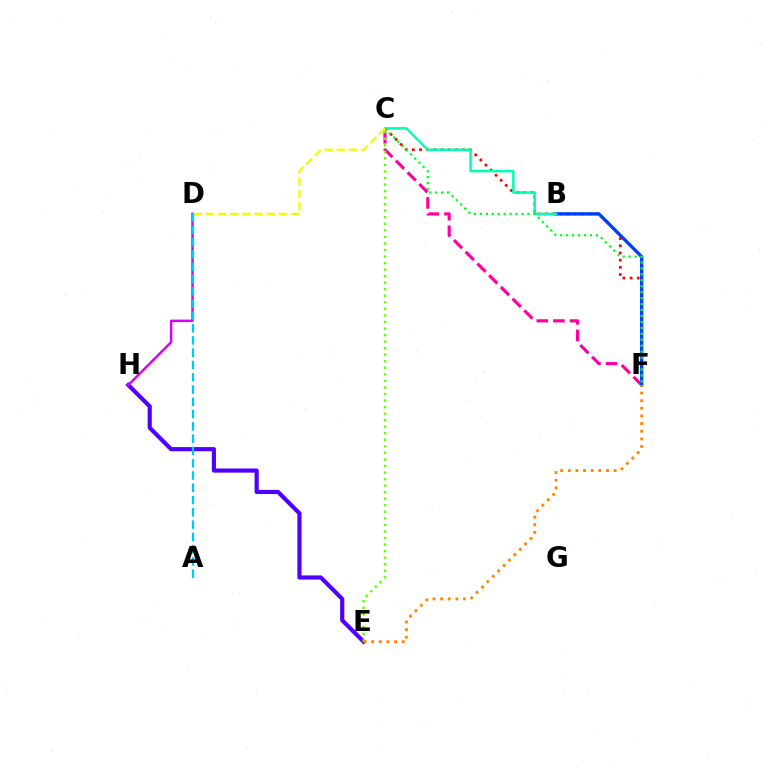{('C', 'F'): [{'color': '#ff0000', 'line_style': 'dotted', 'thickness': 1.95}, {'color': '#ff00a0', 'line_style': 'dashed', 'thickness': 2.25}, {'color': '#00ff27', 'line_style': 'dotted', 'thickness': 1.62}], ('E', 'H'): [{'color': '#4f00ff', 'line_style': 'solid', 'thickness': 3.0}], ('B', 'F'): [{'color': '#003fff', 'line_style': 'solid', 'thickness': 2.43}], ('C', 'E'): [{'color': '#66ff00', 'line_style': 'dotted', 'thickness': 1.78}], ('E', 'F'): [{'color': '#ff8800', 'line_style': 'dotted', 'thickness': 2.07}], ('B', 'C'): [{'color': '#00ffaf', 'line_style': 'solid', 'thickness': 1.78}], ('D', 'H'): [{'color': '#d600ff', 'line_style': 'solid', 'thickness': 1.76}], ('C', 'D'): [{'color': '#eeff00', 'line_style': 'dashed', 'thickness': 1.65}], ('A', 'D'): [{'color': '#00c7ff', 'line_style': 'dashed', 'thickness': 1.67}]}